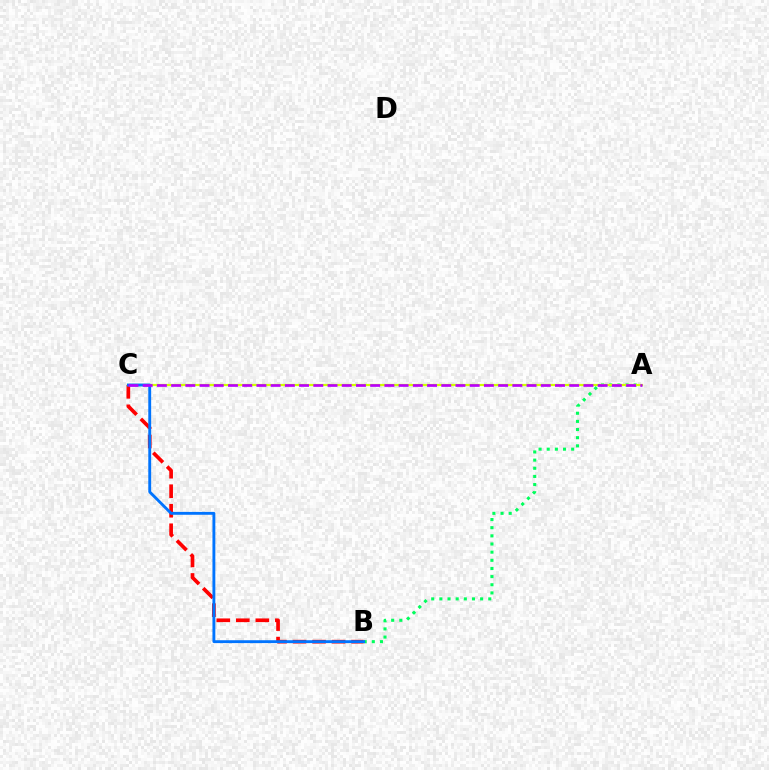{('B', 'C'): [{'color': '#ff0000', 'line_style': 'dashed', 'thickness': 2.65}, {'color': '#0074ff', 'line_style': 'solid', 'thickness': 2.07}], ('A', 'B'): [{'color': '#00ff5c', 'line_style': 'dotted', 'thickness': 2.21}], ('A', 'C'): [{'color': '#d1ff00', 'line_style': 'solid', 'thickness': 1.59}, {'color': '#b900ff', 'line_style': 'dashed', 'thickness': 1.93}]}